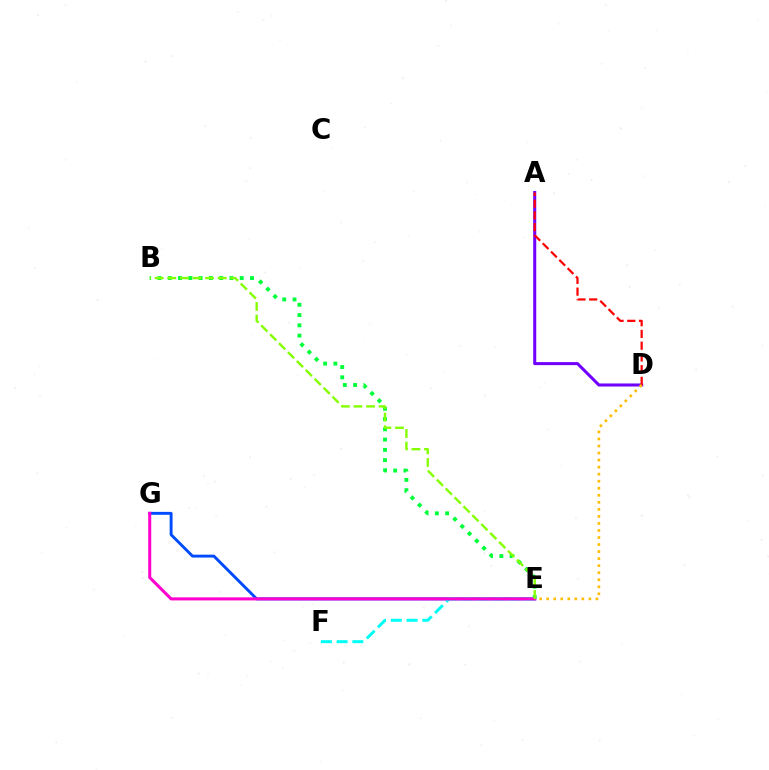{('E', 'G'): [{'color': '#004bff', 'line_style': 'solid', 'thickness': 2.09}, {'color': '#ff00cf', 'line_style': 'solid', 'thickness': 2.19}], ('B', 'E'): [{'color': '#00ff39', 'line_style': 'dotted', 'thickness': 2.79}, {'color': '#84ff00', 'line_style': 'dashed', 'thickness': 1.71}], ('A', 'D'): [{'color': '#7200ff', 'line_style': 'solid', 'thickness': 2.19}, {'color': '#ff0000', 'line_style': 'dashed', 'thickness': 1.6}], ('E', 'F'): [{'color': '#00fff6', 'line_style': 'dashed', 'thickness': 2.14}], ('D', 'E'): [{'color': '#ffbd00', 'line_style': 'dotted', 'thickness': 1.91}]}